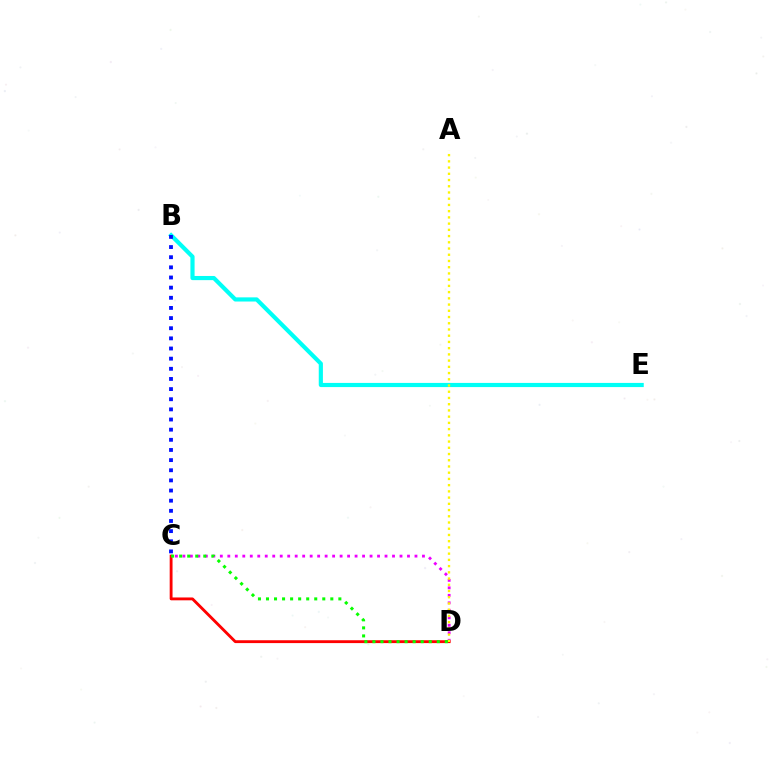{('B', 'E'): [{'color': '#00fff6', 'line_style': 'solid', 'thickness': 3.0}], ('C', 'D'): [{'color': '#ee00ff', 'line_style': 'dotted', 'thickness': 2.03}, {'color': '#ff0000', 'line_style': 'solid', 'thickness': 2.05}, {'color': '#08ff00', 'line_style': 'dotted', 'thickness': 2.18}], ('A', 'D'): [{'color': '#fcf500', 'line_style': 'dotted', 'thickness': 1.69}], ('B', 'C'): [{'color': '#0010ff', 'line_style': 'dotted', 'thickness': 2.76}]}